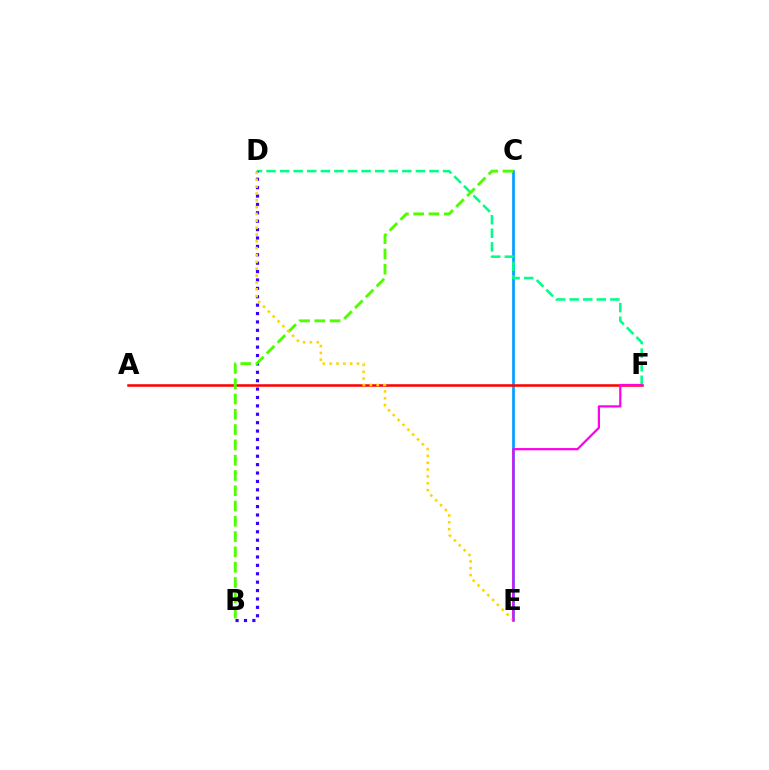{('C', 'E'): [{'color': '#009eff', 'line_style': 'solid', 'thickness': 1.94}], ('A', 'F'): [{'color': '#ff0000', 'line_style': 'solid', 'thickness': 1.82}], ('D', 'F'): [{'color': '#00ff86', 'line_style': 'dashed', 'thickness': 1.85}], ('B', 'D'): [{'color': '#3700ff', 'line_style': 'dotted', 'thickness': 2.28}], ('B', 'C'): [{'color': '#4fff00', 'line_style': 'dashed', 'thickness': 2.08}], ('D', 'E'): [{'color': '#ffd500', 'line_style': 'dotted', 'thickness': 1.86}], ('E', 'F'): [{'color': '#ff00ed', 'line_style': 'solid', 'thickness': 1.6}]}